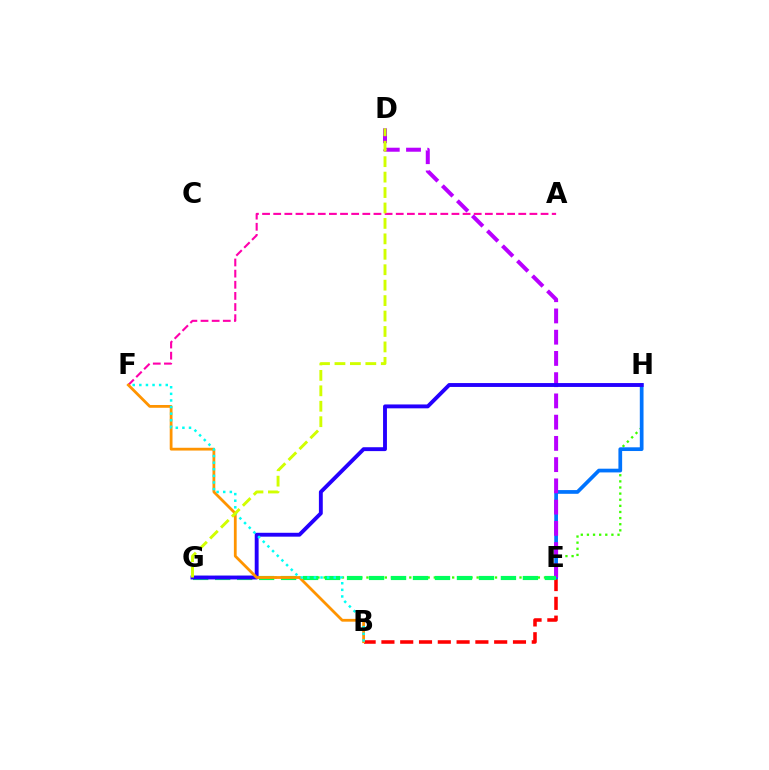{('B', 'E'): [{'color': '#ff0000', 'line_style': 'dashed', 'thickness': 2.55}], ('G', 'H'): [{'color': '#3dff00', 'line_style': 'dotted', 'thickness': 1.66}, {'color': '#2500ff', 'line_style': 'solid', 'thickness': 2.79}], ('E', 'H'): [{'color': '#0074ff', 'line_style': 'solid', 'thickness': 2.68}], ('D', 'E'): [{'color': '#b900ff', 'line_style': 'dashed', 'thickness': 2.89}], ('A', 'F'): [{'color': '#ff00ac', 'line_style': 'dashed', 'thickness': 1.51}], ('E', 'G'): [{'color': '#00ff5c', 'line_style': 'dashed', 'thickness': 2.99}], ('B', 'F'): [{'color': '#ff9400', 'line_style': 'solid', 'thickness': 2.01}, {'color': '#00fff6', 'line_style': 'dotted', 'thickness': 1.79}], ('D', 'G'): [{'color': '#d1ff00', 'line_style': 'dashed', 'thickness': 2.1}]}